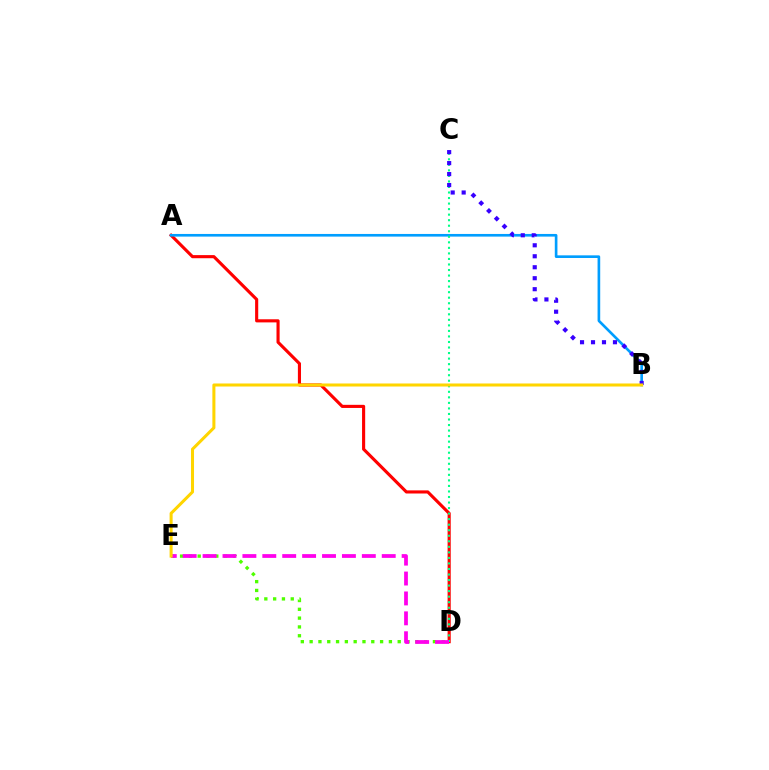{('A', 'D'): [{'color': '#ff0000', 'line_style': 'solid', 'thickness': 2.25}], ('A', 'B'): [{'color': '#009eff', 'line_style': 'solid', 'thickness': 1.91}], ('C', 'D'): [{'color': '#00ff86', 'line_style': 'dotted', 'thickness': 1.5}], ('B', 'C'): [{'color': '#3700ff', 'line_style': 'dotted', 'thickness': 2.98}], ('D', 'E'): [{'color': '#4fff00', 'line_style': 'dotted', 'thickness': 2.39}, {'color': '#ff00ed', 'line_style': 'dashed', 'thickness': 2.7}], ('B', 'E'): [{'color': '#ffd500', 'line_style': 'solid', 'thickness': 2.19}]}